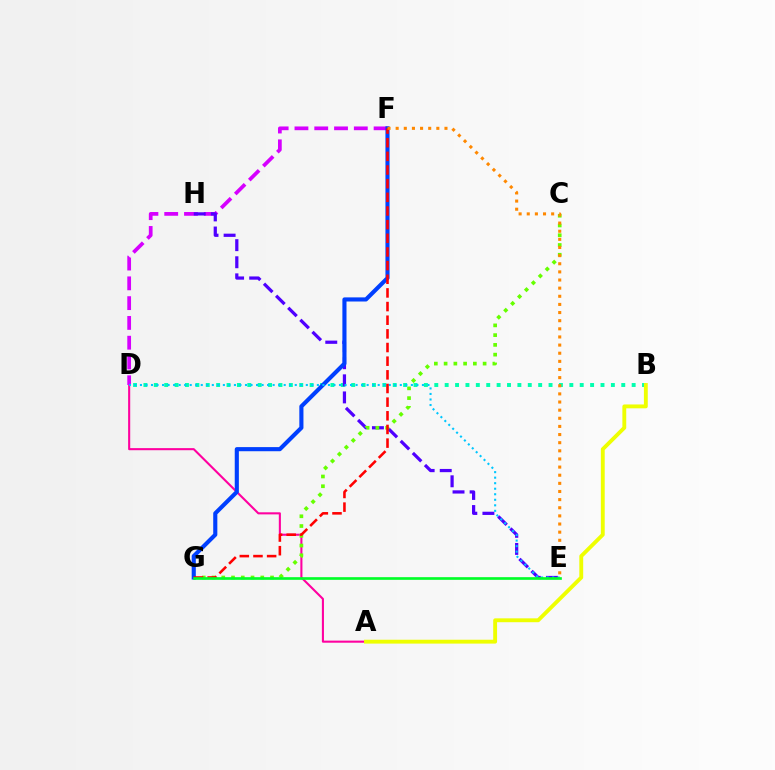{('A', 'D'): [{'color': '#ff00a0', 'line_style': 'solid', 'thickness': 1.5}], ('B', 'D'): [{'color': '#00ffaf', 'line_style': 'dotted', 'thickness': 2.82}], ('D', 'F'): [{'color': '#d600ff', 'line_style': 'dashed', 'thickness': 2.69}], ('E', 'H'): [{'color': '#4f00ff', 'line_style': 'dashed', 'thickness': 2.32}], ('C', 'G'): [{'color': '#66ff00', 'line_style': 'dotted', 'thickness': 2.65}], ('F', 'G'): [{'color': '#003fff', 'line_style': 'solid', 'thickness': 2.97}, {'color': '#ff0000', 'line_style': 'dashed', 'thickness': 1.85}], ('D', 'E'): [{'color': '#00c7ff', 'line_style': 'dotted', 'thickness': 1.5}], ('A', 'B'): [{'color': '#eeff00', 'line_style': 'solid', 'thickness': 2.78}], ('E', 'G'): [{'color': '#00ff27', 'line_style': 'solid', 'thickness': 1.92}], ('E', 'F'): [{'color': '#ff8800', 'line_style': 'dotted', 'thickness': 2.21}]}